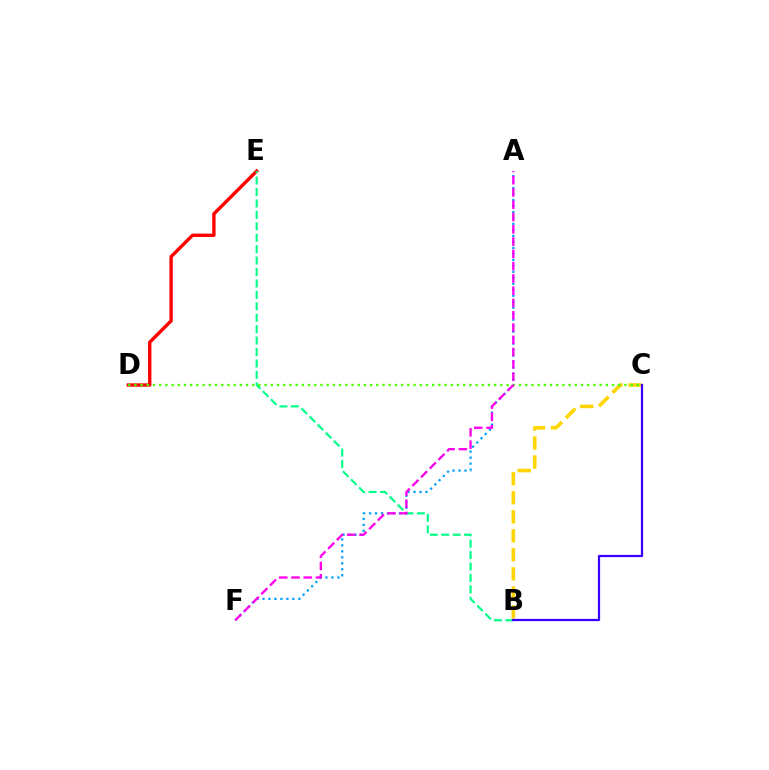{('B', 'C'): [{'color': '#ffd500', 'line_style': 'dashed', 'thickness': 2.59}, {'color': '#3700ff', 'line_style': 'solid', 'thickness': 1.6}], ('D', 'E'): [{'color': '#ff0000', 'line_style': 'solid', 'thickness': 2.43}], ('B', 'E'): [{'color': '#00ff86', 'line_style': 'dashed', 'thickness': 1.55}], ('A', 'F'): [{'color': '#009eff', 'line_style': 'dotted', 'thickness': 1.63}, {'color': '#ff00ed', 'line_style': 'dashed', 'thickness': 1.67}], ('C', 'D'): [{'color': '#4fff00', 'line_style': 'dotted', 'thickness': 1.69}]}